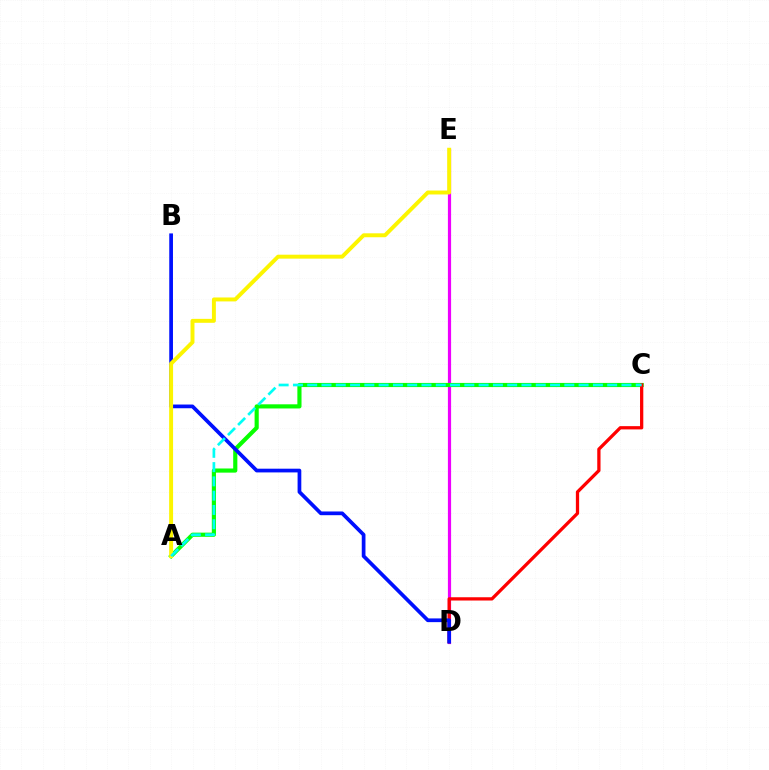{('D', 'E'): [{'color': '#ee00ff', 'line_style': 'solid', 'thickness': 2.3}], ('A', 'C'): [{'color': '#08ff00', 'line_style': 'solid', 'thickness': 2.98}, {'color': '#00fff6', 'line_style': 'dashed', 'thickness': 1.94}], ('C', 'D'): [{'color': '#ff0000', 'line_style': 'solid', 'thickness': 2.35}], ('B', 'D'): [{'color': '#0010ff', 'line_style': 'solid', 'thickness': 2.68}], ('A', 'E'): [{'color': '#fcf500', 'line_style': 'solid', 'thickness': 2.83}]}